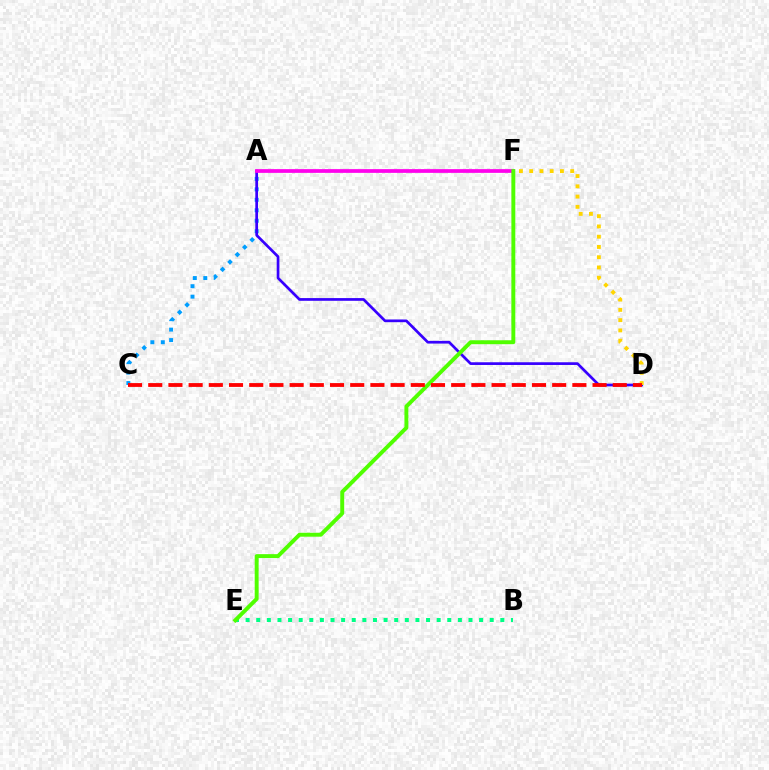{('A', 'C'): [{'color': '#009eff', 'line_style': 'dotted', 'thickness': 2.84}], ('A', 'D'): [{'color': '#3700ff', 'line_style': 'solid', 'thickness': 1.95}], ('A', 'F'): [{'color': '#ff00ed', 'line_style': 'solid', 'thickness': 2.69}], ('B', 'E'): [{'color': '#00ff86', 'line_style': 'dotted', 'thickness': 2.88}], ('E', 'F'): [{'color': '#4fff00', 'line_style': 'solid', 'thickness': 2.83}], ('D', 'F'): [{'color': '#ffd500', 'line_style': 'dotted', 'thickness': 2.79}], ('C', 'D'): [{'color': '#ff0000', 'line_style': 'dashed', 'thickness': 2.74}]}